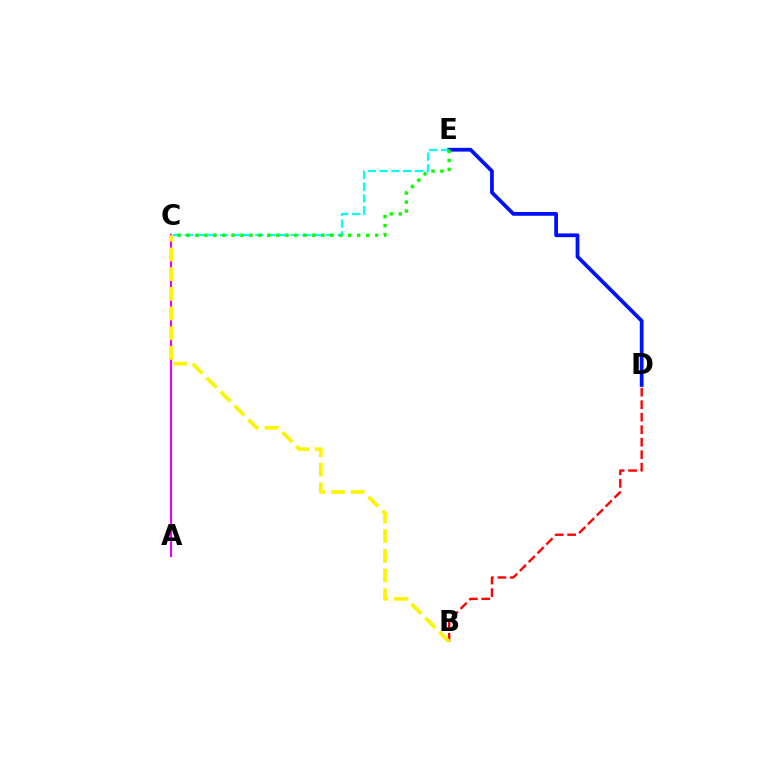{('D', 'E'): [{'color': '#0010ff', 'line_style': 'solid', 'thickness': 2.7}], ('C', 'E'): [{'color': '#00fff6', 'line_style': 'dashed', 'thickness': 1.6}, {'color': '#08ff00', 'line_style': 'dotted', 'thickness': 2.44}], ('A', 'C'): [{'color': '#ee00ff', 'line_style': 'solid', 'thickness': 1.53}], ('B', 'D'): [{'color': '#ff0000', 'line_style': 'dashed', 'thickness': 1.7}], ('B', 'C'): [{'color': '#fcf500', 'line_style': 'dashed', 'thickness': 2.67}]}